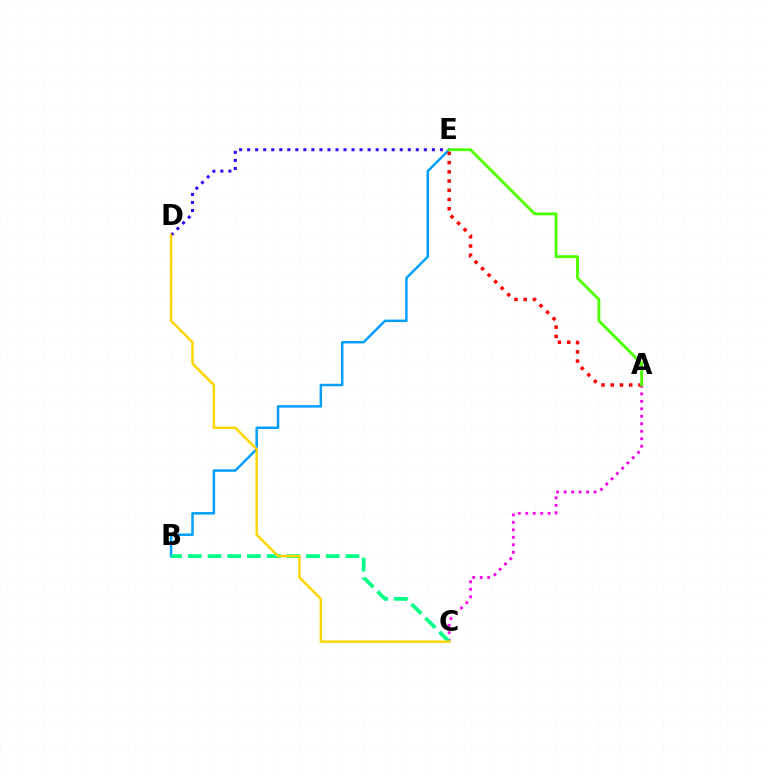{('A', 'C'): [{'color': '#ff00ed', 'line_style': 'dotted', 'thickness': 2.03}], ('B', 'E'): [{'color': '#009eff', 'line_style': 'solid', 'thickness': 1.78}], ('D', 'E'): [{'color': '#3700ff', 'line_style': 'dotted', 'thickness': 2.18}], ('A', 'E'): [{'color': '#ff0000', 'line_style': 'dotted', 'thickness': 2.51}, {'color': '#4fff00', 'line_style': 'solid', 'thickness': 2.07}], ('B', 'C'): [{'color': '#00ff86', 'line_style': 'dashed', 'thickness': 2.68}], ('C', 'D'): [{'color': '#ffd500', 'line_style': 'solid', 'thickness': 1.76}]}